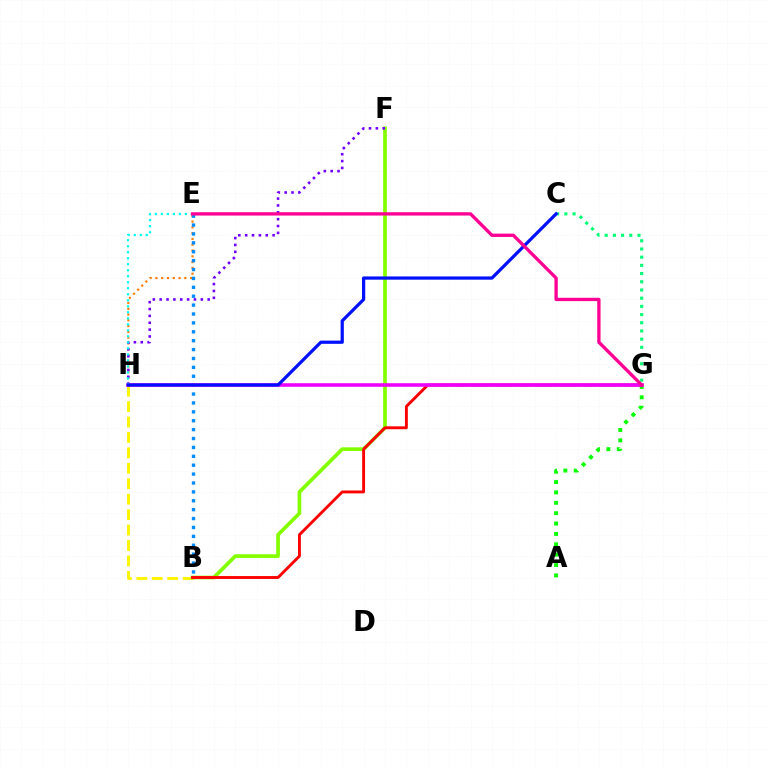{('C', 'G'): [{'color': '#00ff74', 'line_style': 'dotted', 'thickness': 2.23}], ('B', 'H'): [{'color': '#fcf500', 'line_style': 'dashed', 'thickness': 2.1}], ('B', 'F'): [{'color': '#84ff00', 'line_style': 'solid', 'thickness': 2.66}], ('A', 'G'): [{'color': '#08ff00', 'line_style': 'dotted', 'thickness': 2.82}], ('E', 'H'): [{'color': '#ff7c00', 'line_style': 'dotted', 'thickness': 1.57}, {'color': '#00fff6', 'line_style': 'dotted', 'thickness': 1.63}], ('F', 'H'): [{'color': '#7200ff', 'line_style': 'dotted', 'thickness': 1.86}], ('B', 'E'): [{'color': '#008cff', 'line_style': 'dotted', 'thickness': 2.42}], ('B', 'G'): [{'color': '#ff0000', 'line_style': 'solid', 'thickness': 2.08}], ('G', 'H'): [{'color': '#ee00ff', 'line_style': 'solid', 'thickness': 2.57}], ('C', 'H'): [{'color': '#0010ff', 'line_style': 'solid', 'thickness': 2.33}], ('E', 'G'): [{'color': '#ff0094', 'line_style': 'solid', 'thickness': 2.39}]}